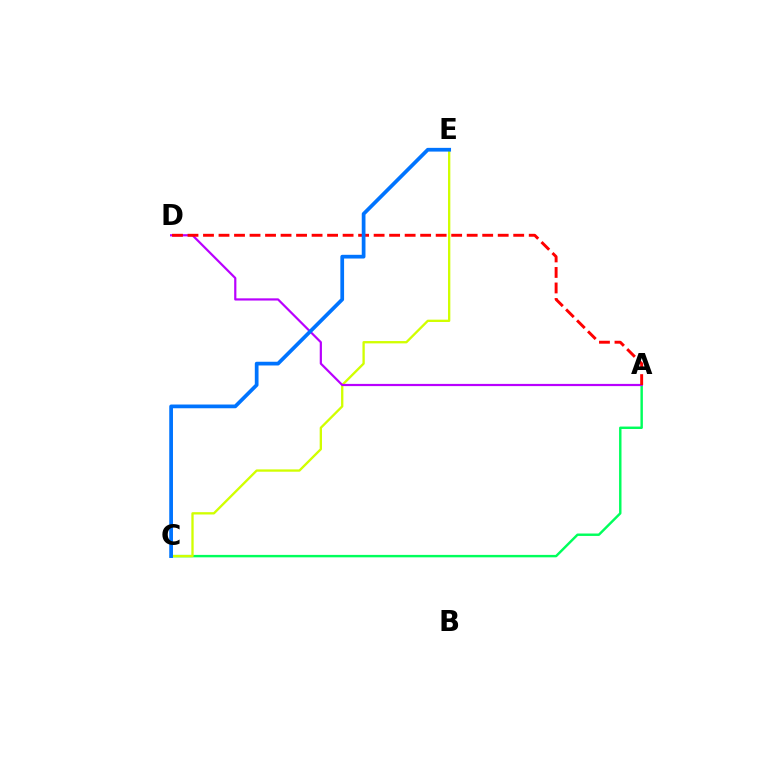{('A', 'C'): [{'color': '#00ff5c', 'line_style': 'solid', 'thickness': 1.75}], ('C', 'E'): [{'color': '#d1ff00', 'line_style': 'solid', 'thickness': 1.67}, {'color': '#0074ff', 'line_style': 'solid', 'thickness': 2.68}], ('A', 'D'): [{'color': '#b900ff', 'line_style': 'solid', 'thickness': 1.58}, {'color': '#ff0000', 'line_style': 'dashed', 'thickness': 2.11}]}